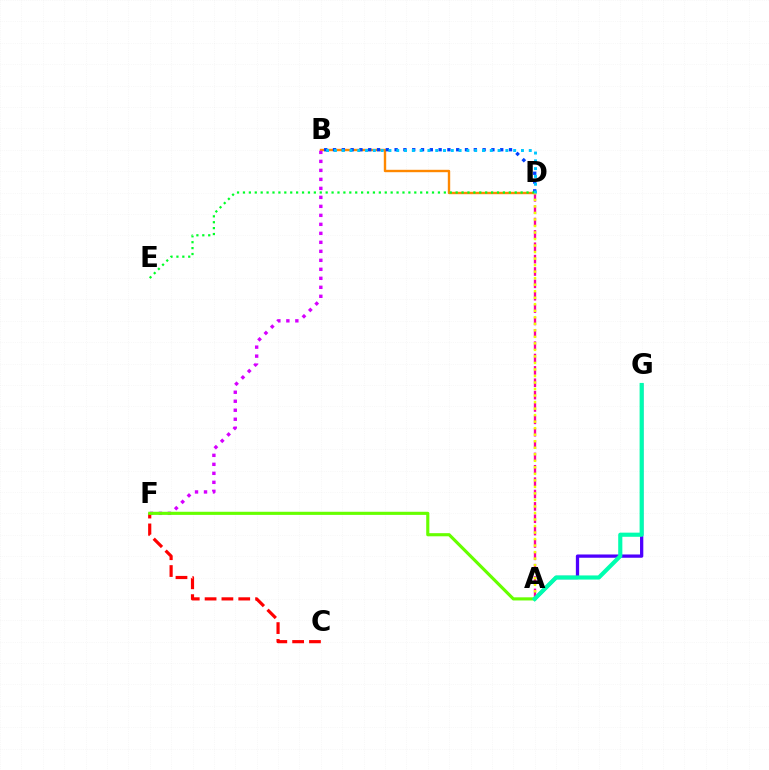{('B', 'D'): [{'color': '#ff8800', 'line_style': 'solid', 'thickness': 1.72}, {'color': '#003fff', 'line_style': 'dotted', 'thickness': 2.39}, {'color': '#00c7ff', 'line_style': 'dotted', 'thickness': 2.12}], ('B', 'F'): [{'color': '#d600ff', 'line_style': 'dotted', 'thickness': 2.44}], ('A', 'D'): [{'color': '#ff00a0', 'line_style': 'dashed', 'thickness': 1.68}, {'color': '#eeff00', 'line_style': 'dotted', 'thickness': 1.77}], ('D', 'E'): [{'color': '#00ff27', 'line_style': 'dotted', 'thickness': 1.61}], ('A', 'G'): [{'color': '#4f00ff', 'line_style': 'solid', 'thickness': 2.36}, {'color': '#00ffaf', 'line_style': 'solid', 'thickness': 2.98}], ('C', 'F'): [{'color': '#ff0000', 'line_style': 'dashed', 'thickness': 2.29}], ('A', 'F'): [{'color': '#66ff00', 'line_style': 'solid', 'thickness': 2.25}]}